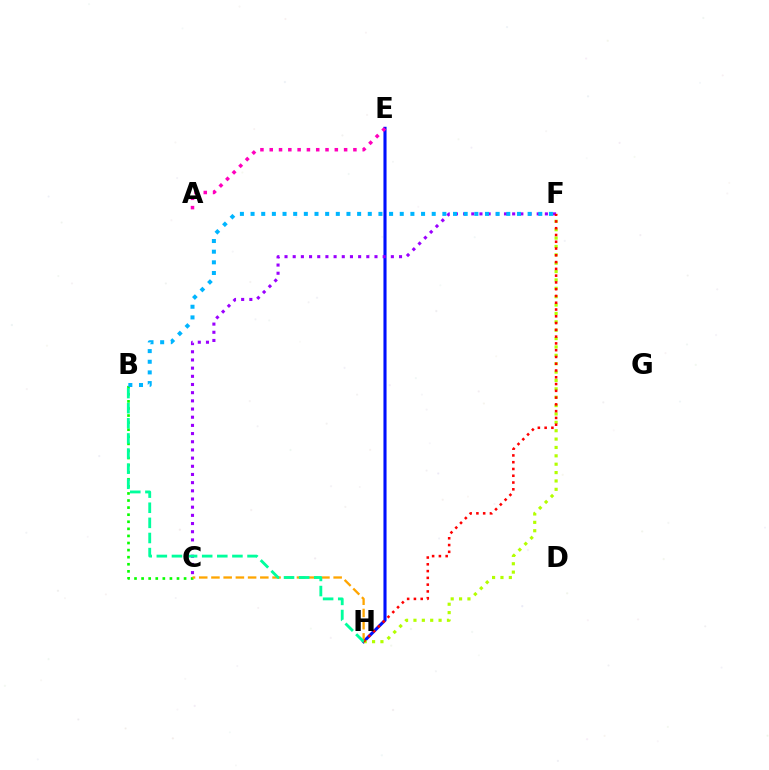{('E', 'H'): [{'color': '#0010ff', 'line_style': 'solid', 'thickness': 2.24}], ('B', 'C'): [{'color': '#08ff00', 'line_style': 'dotted', 'thickness': 1.92}], ('F', 'H'): [{'color': '#b3ff00', 'line_style': 'dotted', 'thickness': 2.28}, {'color': '#ff0000', 'line_style': 'dotted', 'thickness': 1.84}], ('C', 'F'): [{'color': '#9b00ff', 'line_style': 'dotted', 'thickness': 2.22}], ('C', 'H'): [{'color': '#ffa500', 'line_style': 'dashed', 'thickness': 1.66}], ('B', 'H'): [{'color': '#00ff9d', 'line_style': 'dashed', 'thickness': 2.05}], ('A', 'E'): [{'color': '#ff00bd', 'line_style': 'dotted', 'thickness': 2.53}], ('B', 'F'): [{'color': '#00b5ff', 'line_style': 'dotted', 'thickness': 2.9}]}